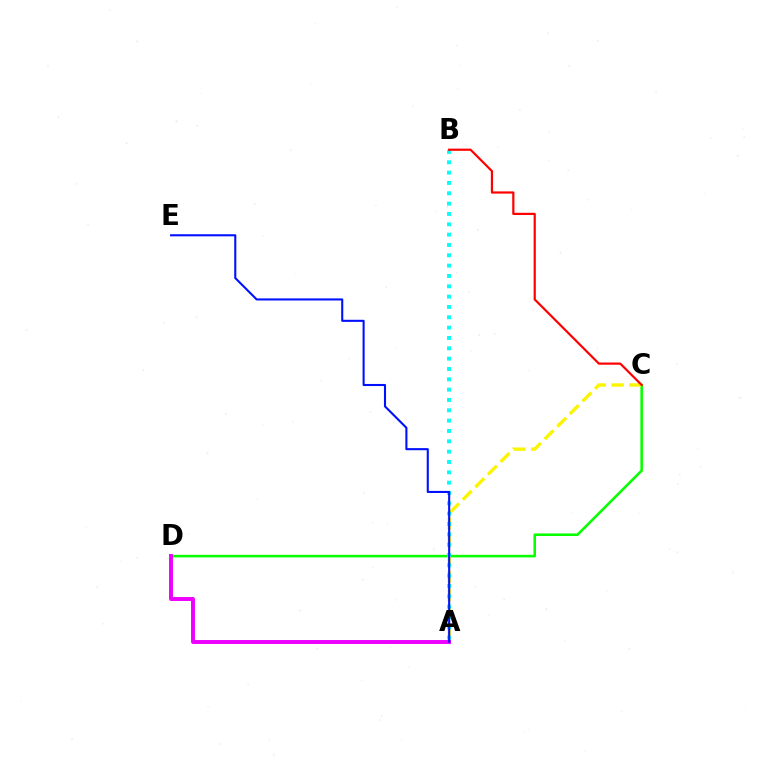{('C', 'D'): [{'color': '#08ff00', 'line_style': 'solid', 'thickness': 1.85}], ('A', 'C'): [{'color': '#fcf500', 'line_style': 'dashed', 'thickness': 2.42}], ('A', 'B'): [{'color': '#00fff6', 'line_style': 'dotted', 'thickness': 2.81}], ('A', 'D'): [{'color': '#ee00ff', 'line_style': 'solid', 'thickness': 2.83}], ('B', 'C'): [{'color': '#ff0000', 'line_style': 'solid', 'thickness': 1.59}], ('A', 'E'): [{'color': '#0010ff', 'line_style': 'solid', 'thickness': 1.5}]}